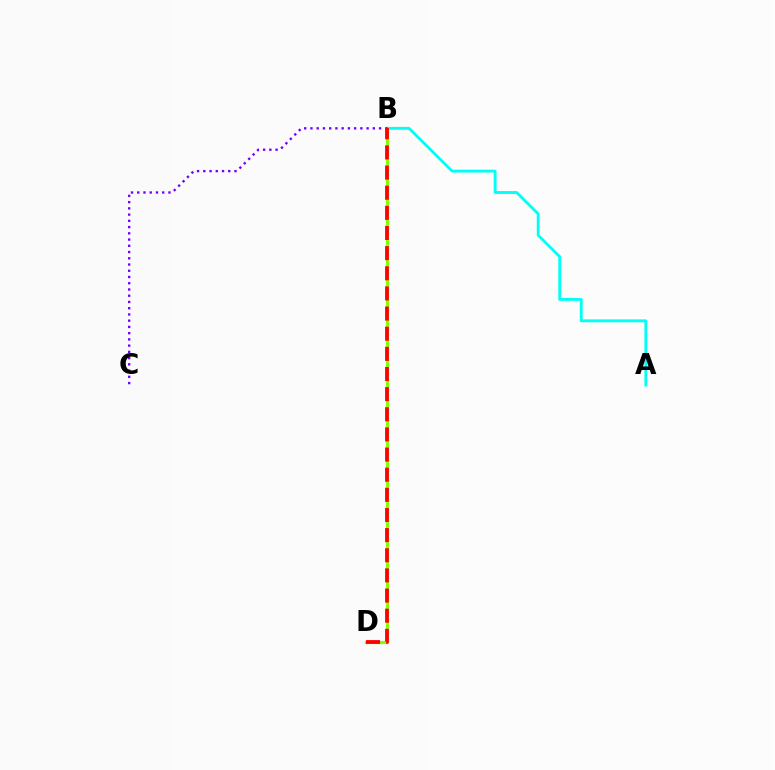{('B', 'D'): [{'color': '#84ff00', 'line_style': 'solid', 'thickness': 2.29}, {'color': '#ff0000', 'line_style': 'dashed', 'thickness': 2.74}], ('A', 'B'): [{'color': '#00fff6', 'line_style': 'solid', 'thickness': 2.06}], ('B', 'C'): [{'color': '#7200ff', 'line_style': 'dotted', 'thickness': 1.7}]}